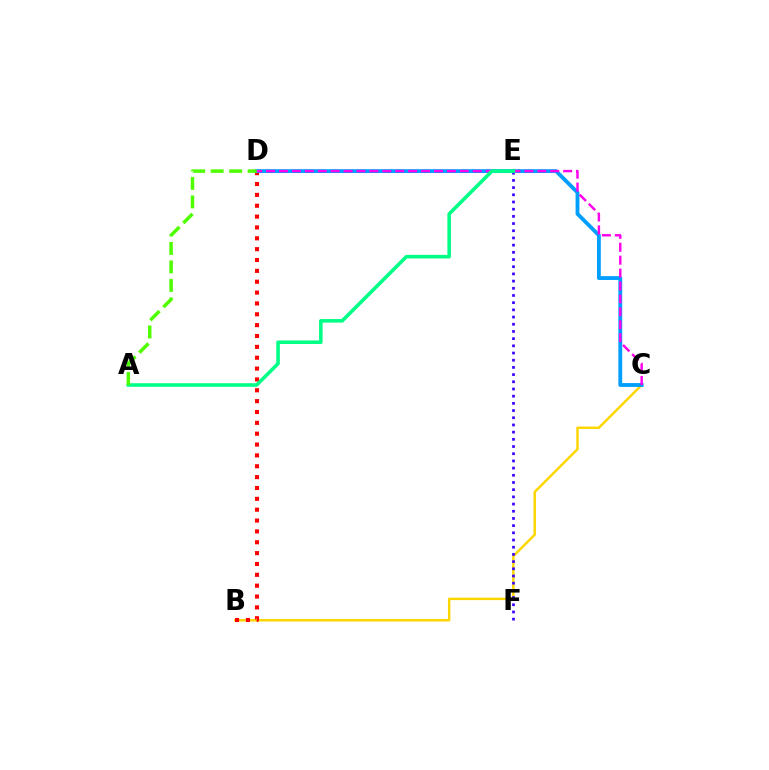{('B', 'C'): [{'color': '#ffd500', 'line_style': 'solid', 'thickness': 1.76}], ('B', 'D'): [{'color': '#ff0000', 'line_style': 'dotted', 'thickness': 2.95}], ('C', 'D'): [{'color': '#009eff', 'line_style': 'solid', 'thickness': 2.76}, {'color': '#ff00ed', 'line_style': 'dashed', 'thickness': 1.75}], ('E', 'F'): [{'color': '#3700ff', 'line_style': 'dotted', 'thickness': 1.95}], ('A', 'E'): [{'color': '#00ff86', 'line_style': 'solid', 'thickness': 2.57}], ('A', 'D'): [{'color': '#4fff00', 'line_style': 'dashed', 'thickness': 2.51}]}